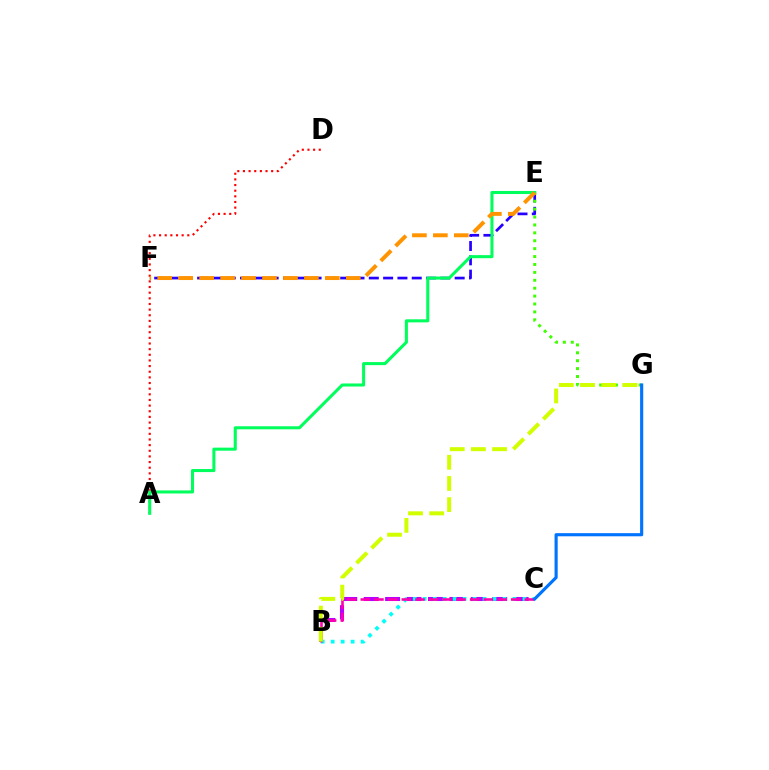{('E', 'F'): [{'color': '#2500ff', 'line_style': 'dashed', 'thickness': 1.94}, {'color': '#ff9400', 'line_style': 'dashed', 'thickness': 2.85}], ('E', 'G'): [{'color': '#3dff00', 'line_style': 'dotted', 'thickness': 2.15}], ('A', 'D'): [{'color': '#ff0000', 'line_style': 'dotted', 'thickness': 1.53}], ('A', 'E'): [{'color': '#00ff5c', 'line_style': 'solid', 'thickness': 2.2}], ('B', 'C'): [{'color': '#b900ff', 'line_style': 'dashed', 'thickness': 2.91}, {'color': '#00fff6', 'line_style': 'dotted', 'thickness': 2.71}, {'color': '#ff00ac', 'line_style': 'dashed', 'thickness': 1.86}], ('B', 'G'): [{'color': '#d1ff00', 'line_style': 'dashed', 'thickness': 2.88}], ('C', 'G'): [{'color': '#0074ff', 'line_style': 'solid', 'thickness': 2.26}]}